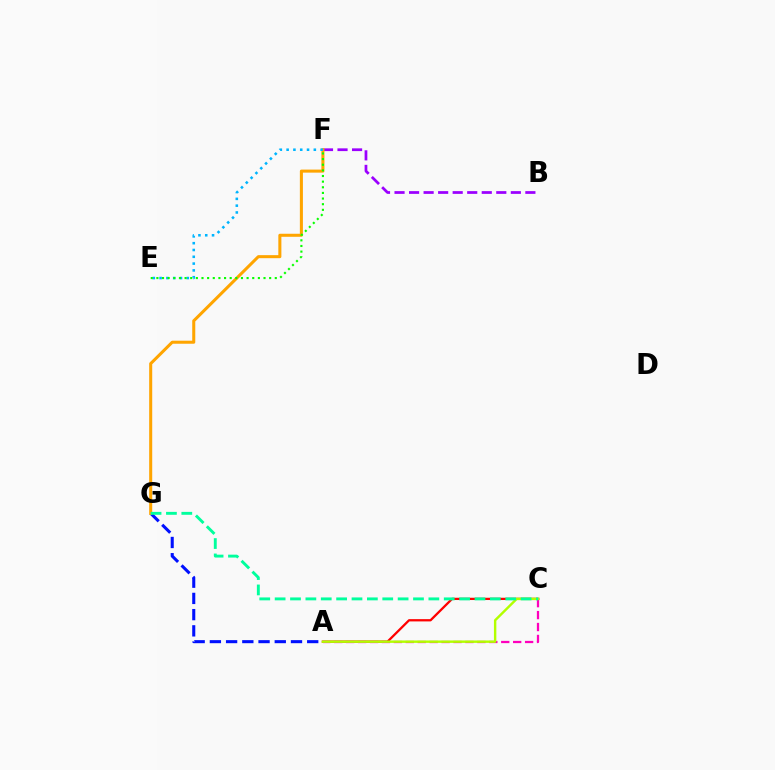{('A', 'C'): [{'color': '#ff0000', 'line_style': 'solid', 'thickness': 1.64}, {'color': '#ff00bd', 'line_style': 'dashed', 'thickness': 1.62}, {'color': '#b3ff00', 'line_style': 'solid', 'thickness': 1.74}], ('B', 'F'): [{'color': '#9b00ff', 'line_style': 'dashed', 'thickness': 1.97}], ('A', 'G'): [{'color': '#0010ff', 'line_style': 'dashed', 'thickness': 2.2}], ('F', 'G'): [{'color': '#ffa500', 'line_style': 'solid', 'thickness': 2.19}], ('E', 'F'): [{'color': '#00b5ff', 'line_style': 'dotted', 'thickness': 1.85}, {'color': '#08ff00', 'line_style': 'dotted', 'thickness': 1.53}], ('C', 'G'): [{'color': '#00ff9d', 'line_style': 'dashed', 'thickness': 2.09}]}